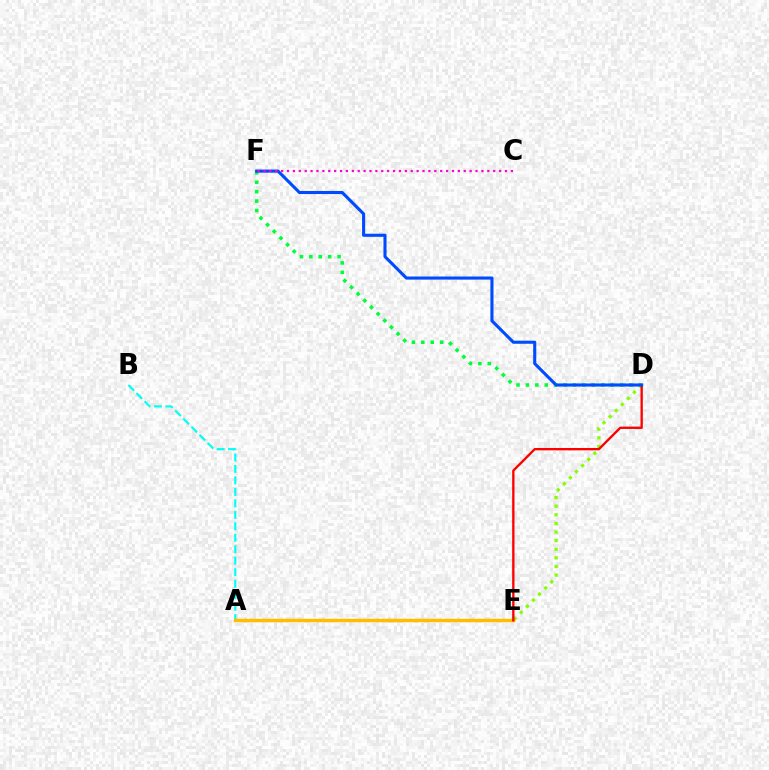{('A', 'E'): [{'color': '#7200ff', 'line_style': 'dotted', 'thickness': 1.87}, {'color': '#ffbd00', 'line_style': 'solid', 'thickness': 2.51}], ('A', 'B'): [{'color': '#00fff6', 'line_style': 'dashed', 'thickness': 1.56}], ('D', 'E'): [{'color': '#84ff00', 'line_style': 'dotted', 'thickness': 2.34}, {'color': '#ff0000', 'line_style': 'solid', 'thickness': 1.68}], ('D', 'F'): [{'color': '#00ff39', 'line_style': 'dotted', 'thickness': 2.56}, {'color': '#004bff', 'line_style': 'solid', 'thickness': 2.23}], ('C', 'F'): [{'color': '#ff00cf', 'line_style': 'dotted', 'thickness': 1.6}]}